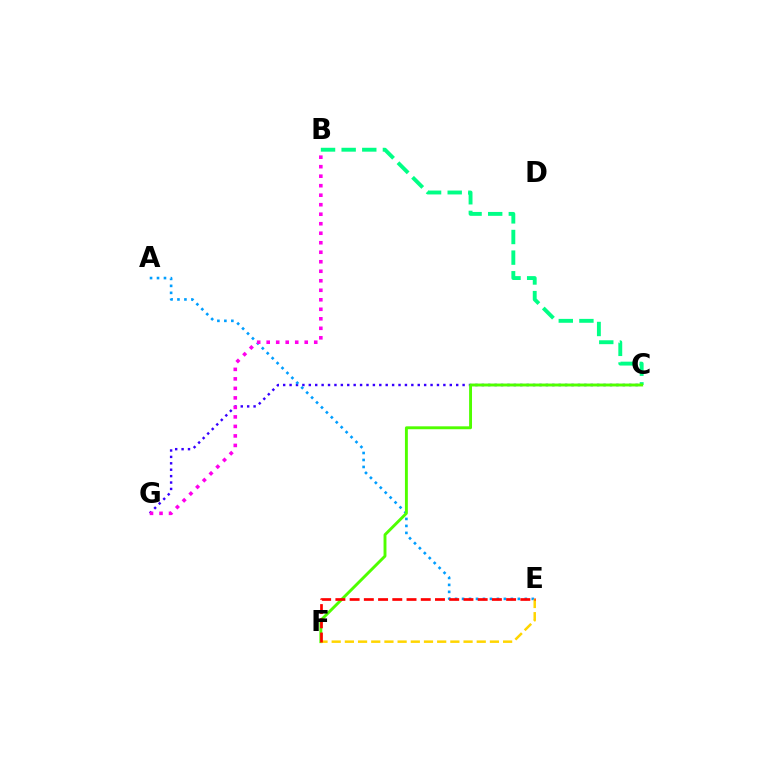{('C', 'G'): [{'color': '#3700ff', 'line_style': 'dotted', 'thickness': 1.74}], ('B', 'C'): [{'color': '#00ff86', 'line_style': 'dashed', 'thickness': 2.8}], ('A', 'E'): [{'color': '#009eff', 'line_style': 'dotted', 'thickness': 1.89}], ('C', 'F'): [{'color': '#4fff00', 'line_style': 'solid', 'thickness': 2.09}], ('E', 'F'): [{'color': '#ffd500', 'line_style': 'dashed', 'thickness': 1.79}, {'color': '#ff0000', 'line_style': 'dashed', 'thickness': 1.93}], ('B', 'G'): [{'color': '#ff00ed', 'line_style': 'dotted', 'thickness': 2.58}]}